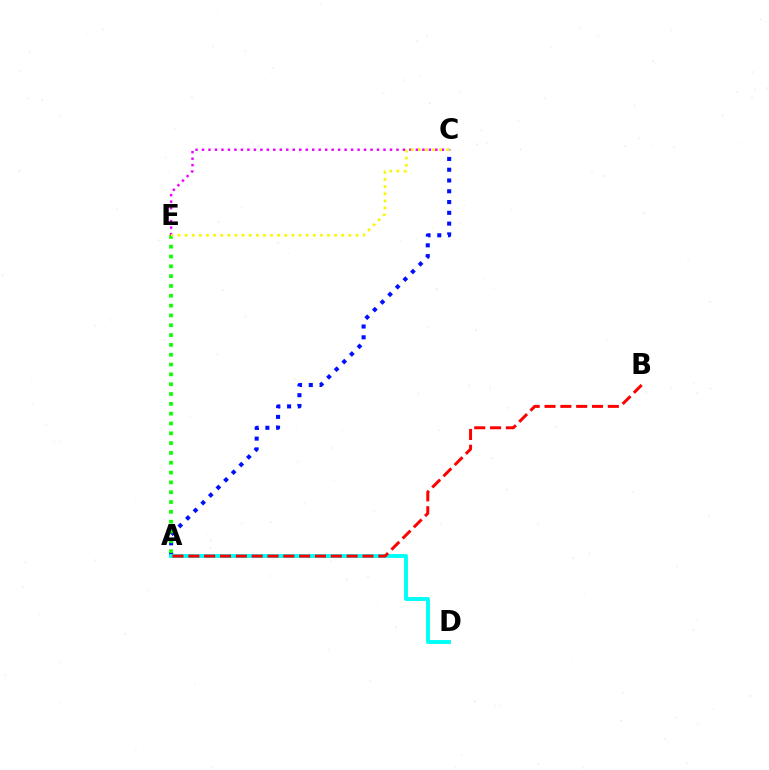{('A', 'C'): [{'color': '#0010ff', 'line_style': 'dotted', 'thickness': 2.93}], ('A', 'D'): [{'color': '#00fff6', 'line_style': 'solid', 'thickness': 2.81}], ('A', 'B'): [{'color': '#ff0000', 'line_style': 'dashed', 'thickness': 2.15}], ('A', 'E'): [{'color': '#08ff00', 'line_style': 'dotted', 'thickness': 2.67}], ('C', 'E'): [{'color': '#ee00ff', 'line_style': 'dotted', 'thickness': 1.76}, {'color': '#fcf500', 'line_style': 'dotted', 'thickness': 1.94}]}